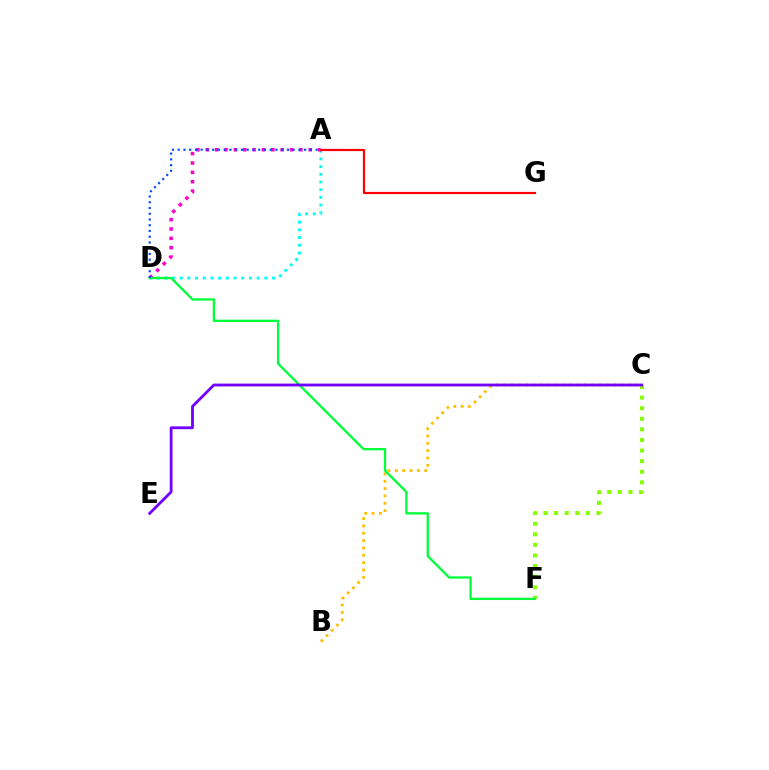{('A', 'D'): [{'color': '#00fff6', 'line_style': 'dotted', 'thickness': 2.09}, {'color': '#ff00cf', 'line_style': 'dotted', 'thickness': 2.54}, {'color': '#004bff', 'line_style': 'dotted', 'thickness': 1.56}], ('B', 'C'): [{'color': '#ffbd00', 'line_style': 'dotted', 'thickness': 1.99}], ('C', 'F'): [{'color': '#84ff00', 'line_style': 'dotted', 'thickness': 2.88}], ('D', 'F'): [{'color': '#00ff39', 'line_style': 'solid', 'thickness': 1.65}], ('A', 'G'): [{'color': '#ff0000', 'line_style': 'solid', 'thickness': 1.59}], ('C', 'E'): [{'color': '#7200ff', 'line_style': 'solid', 'thickness': 2.02}]}